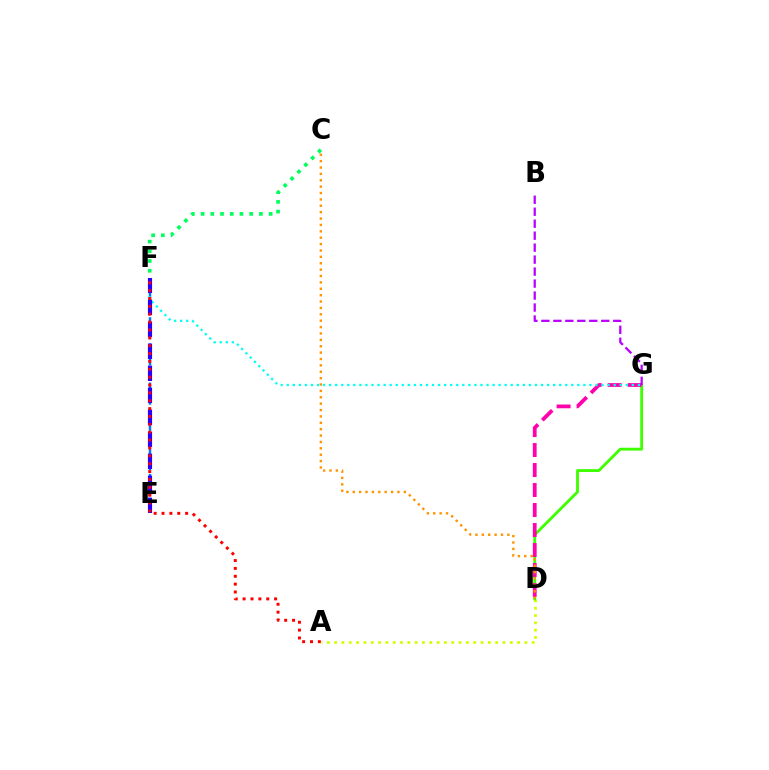{('A', 'D'): [{'color': '#d1ff00', 'line_style': 'dotted', 'thickness': 1.99}], ('D', 'G'): [{'color': '#3dff00', 'line_style': 'solid', 'thickness': 2.05}, {'color': '#ff00ac', 'line_style': 'dashed', 'thickness': 2.72}], ('E', 'F'): [{'color': '#0074ff', 'line_style': 'dashed', 'thickness': 1.77}, {'color': '#2500ff', 'line_style': 'dashed', 'thickness': 2.99}], ('F', 'G'): [{'color': '#00fff6', 'line_style': 'dotted', 'thickness': 1.64}], ('C', 'D'): [{'color': '#ff9400', 'line_style': 'dotted', 'thickness': 1.73}], ('A', 'F'): [{'color': '#ff0000', 'line_style': 'dotted', 'thickness': 2.14}], ('C', 'F'): [{'color': '#00ff5c', 'line_style': 'dotted', 'thickness': 2.64}], ('B', 'G'): [{'color': '#b900ff', 'line_style': 'dashed', 'thickness': 1.63}]}